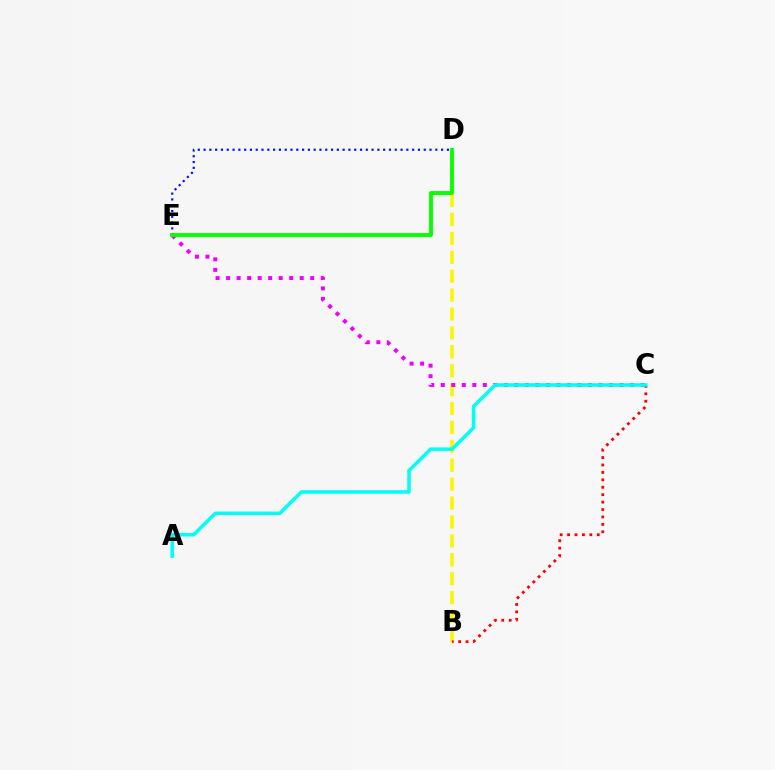{('B', 'D'): [{'color': '#fcf500', 'line_style': 'dashed', 'thickness': 2.57}], ('C', 'E'): [{'color': '#ee00ff', 'line_style': 'dotted', 'thickness': 2.86}], ('D', 'E'): [{'color': '#0010ff', 'line_style': 'dotted', 'thickness': 1.57}, {'color': '#08ff00', 'line_style': 'solid', 'thickness': 2.8}], ('B', 'C'): [{'color': '#ff0000', 'line_style': 'dotted', 'thickness': 2.02}], ('A', 'C'): [{'color': '#00fff6', 'line_style': 'solid', 'thickness': 2.55}]}